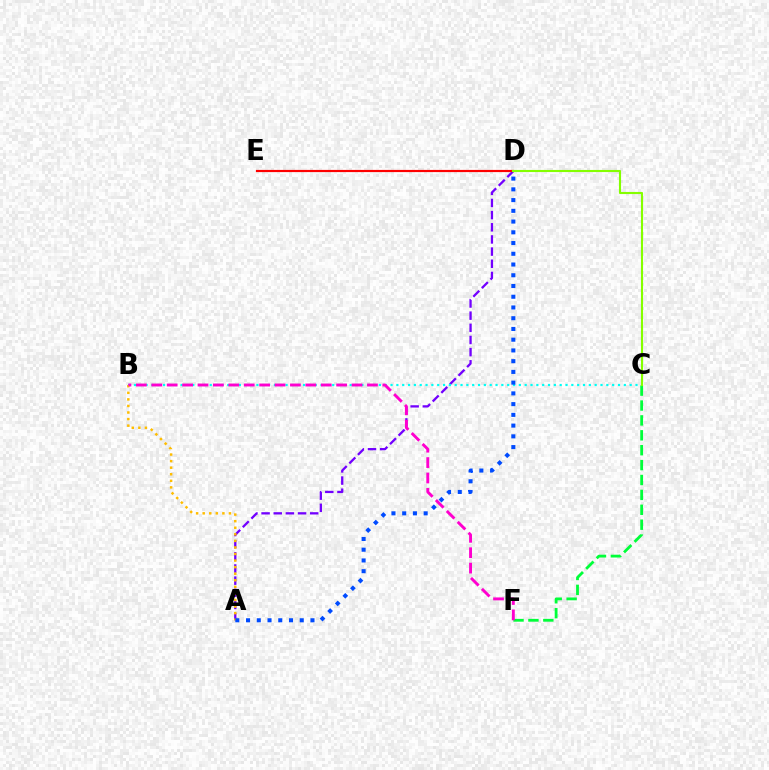{('A', 'D'): [{'color': '#7200ff', 'line_style': 'dashed', 'thickness': 1.65}, {'color': '#004bff', 'line_style': 'dotted', 'thickness': 2.92}], ('C', 'F'): [{'color': '#00ff39', 'line_style': 'dashed', 'thickness': 2.02}], ('B', 'C'): [{'color': '#00fff6', 'line_style': 'dotted', 'thickness': 1.58}], ('A', 'B'): [{'color': '#ffbd00', 'line_style': 'dotted', 'thickness': 1.79}], ('D', 'E'): [{'color': '#ff0000', 'line_style': 'solid', 'thickness': 1.58}], ('C', 'D'): [{'color': '#84ff00', 'line_style': 'solid', 'thickness': 1.53}], ('B', 'F'): [{'color': '#ff00cf', 'line_style': 'dashed', 'thickness': 2.09}]}